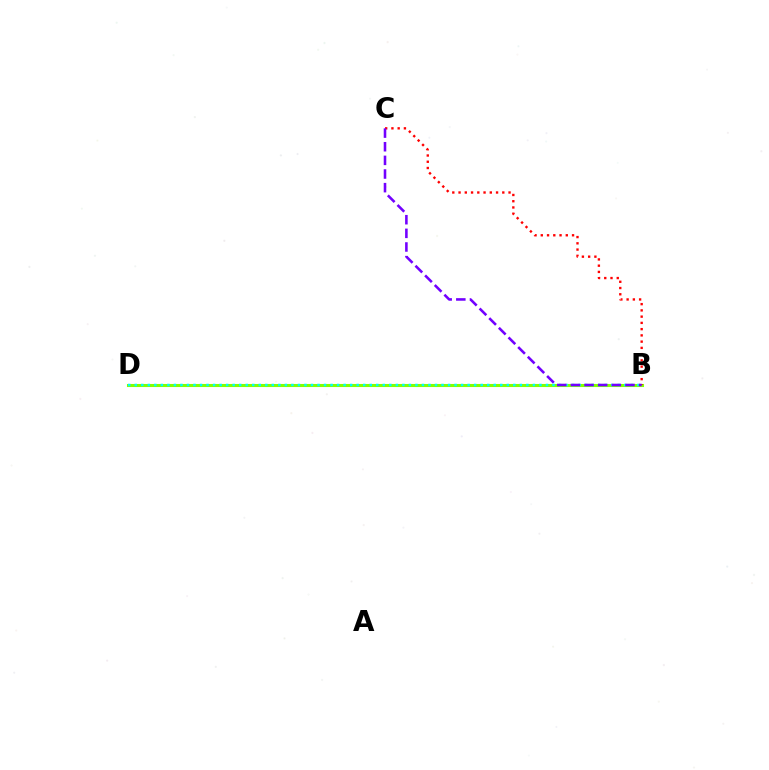{('B', 'D'): [{'color': '#84ff00', 'line_style': 'solid', 'thickness': 2.22}, {'color': '#00fff6', 'line_style': 'dotted', 'thickness': 1.77}], ('B', 'C'): [{'color': '#ff0000', 'line_style': 'dotted', 'thickness': 1.7}, {'color': '#7200ff', 'line_style': 'dashed', 'thickness': 1.85}]}